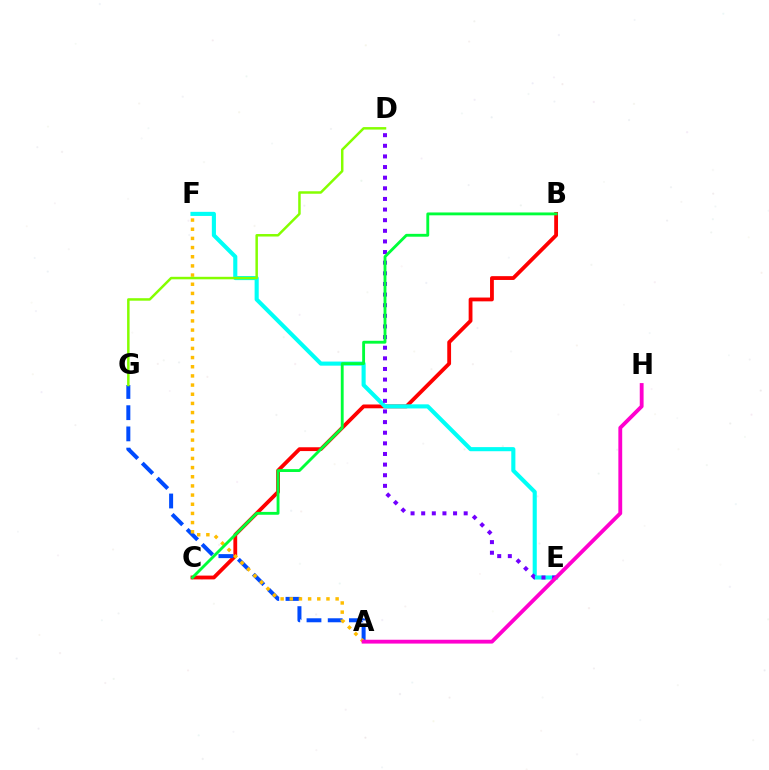{('B', 'C'): [{'color': '#ff0000', 'line_style': 'solid', 'thickness': 2.74}, {'color': '#00ff39', 'line_style': 'solid', 'thickness': 2.06}], ('E', 'F'): [{'color': '#00fff6', 'line_style': 'solid', 'thickness': 2.96}], ('D', 'E'): [{'color': '#7200ff', 'line_style': 'dotted', 'thickness': 2.89}], ('A', 'G'): [{'color': '#004bff', 'line_style': 'dashed', 'thickness': 2.88}], ('A', 'F'): [{'color': '#ffbd00', 'line_style': 'dotted', 'thickness': 2.49}], ('D', 'G'): [{'color': '#84ff00', 'line_style': 'solid', 'thickness': 1.79}], ('A', 'H'): [{'color': '#ff00cf', 'line_style': 'solid', 'thickness': 2.76}]}